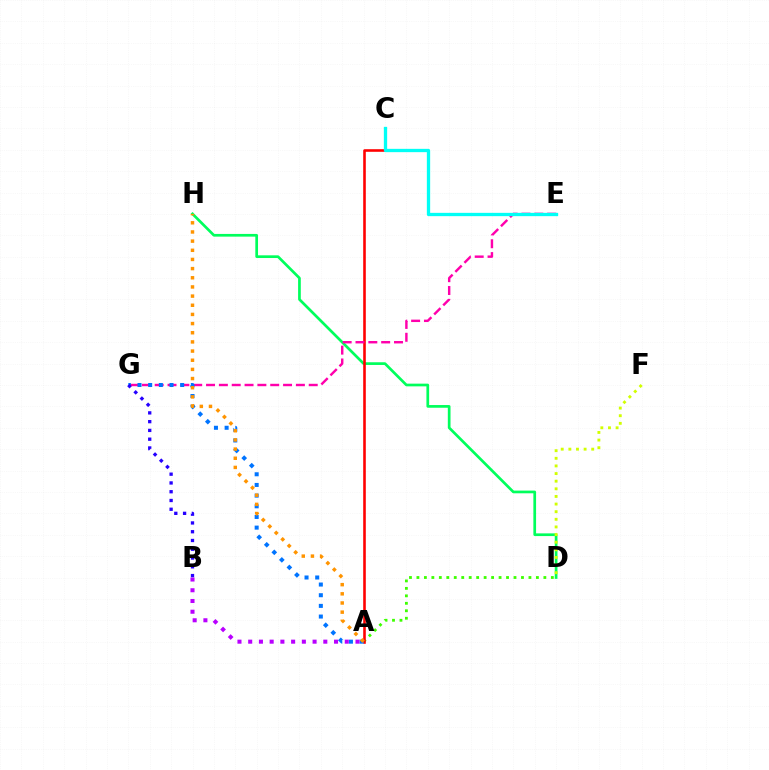{('A', 'D'): [{'color': '#3dff00', 'line_style': 'dotted', 'thickness': 2.03}], ('D', 'H'): [{'color': '#00ff5c', 'line_style': 'solid', 'thickness': 1.95}], ('D', 'F'): [{'color': '#d1ff00', 'line_style': 'dotted', 'thickness': 2.07}], ('A', 'C'): [{'color': '#ff0000', 'line_style': 'solid', 'thickness': 1.87}], ('E', 'G'): [{'color': '#ff00ac', 'line_style': 'dashed', 'thickness': 1.74}], ('A', 'G'): [{'color': '#0074ff', 'line_style': 'dotted', 'thickness': 2.9}], ('A', 'H'): [{'color': '#ff9400', 'line_style': 'dotted', 'thickness': 2.49}], ('C', 'E'): [{'color': '#00fff6', 'line_style': 'solid', 'thickness': 2.38}], ('A', 'B'): [{'color': '#b900ff', 'line_style': 'dotted', 'thickness': 2.92}], ('B', 'G'): [{'color': '#2500ff', 'line_style': 'dotted', 'thickness': 2.38}]}